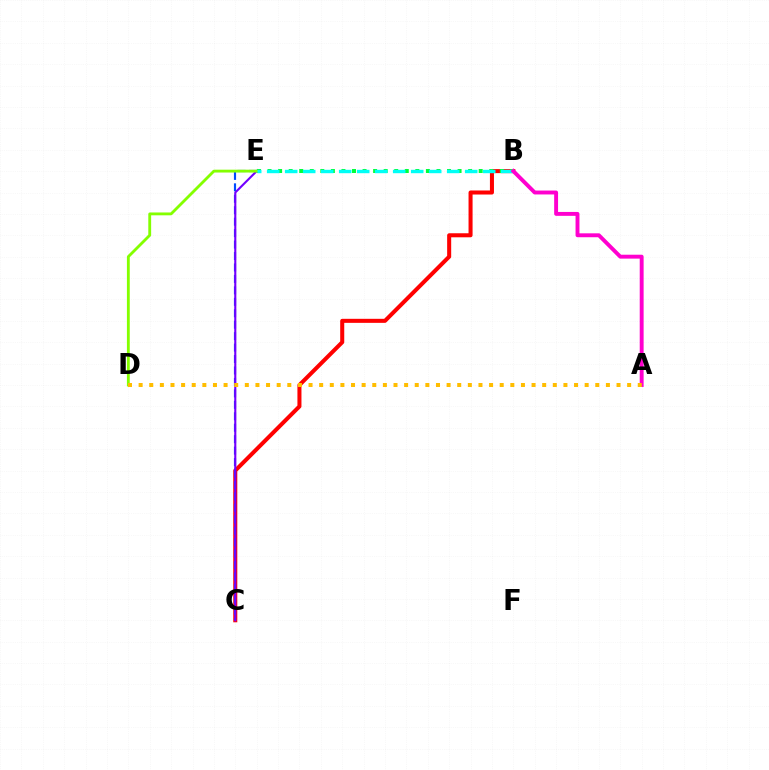{('B', 'C'): [{'color': '#ff0000', 'line_style': 'solid', 'thickness': 2.91}], ('C', 'E'): [{'color': '#004bff', 'line_style': 'dashed', 'thickness': 1.56}, {'color': '#7200ff', 'line_style': 'solid', 'thickness': 1.52}], ('B', 'E'): [{'color': '#00ff39', 'line_style': 'dotted', 'thickness': 2.87}, {'color': '#00fff6', 'line_style': 'dashed', 'thickness': 2.45}], ('D', 'E'): [{'color': '#84ff00', 'line_style': 'solid', 'thickness': 2.04}], ('A', 'B'): [{'color': '#ff00cf', 'line_style': 'solid', 'thickness': 2.81}], ('A', 'D'): [{'color': '#ffbd00', 'line_style': 'dotted', 'thickness': 2.89}]}